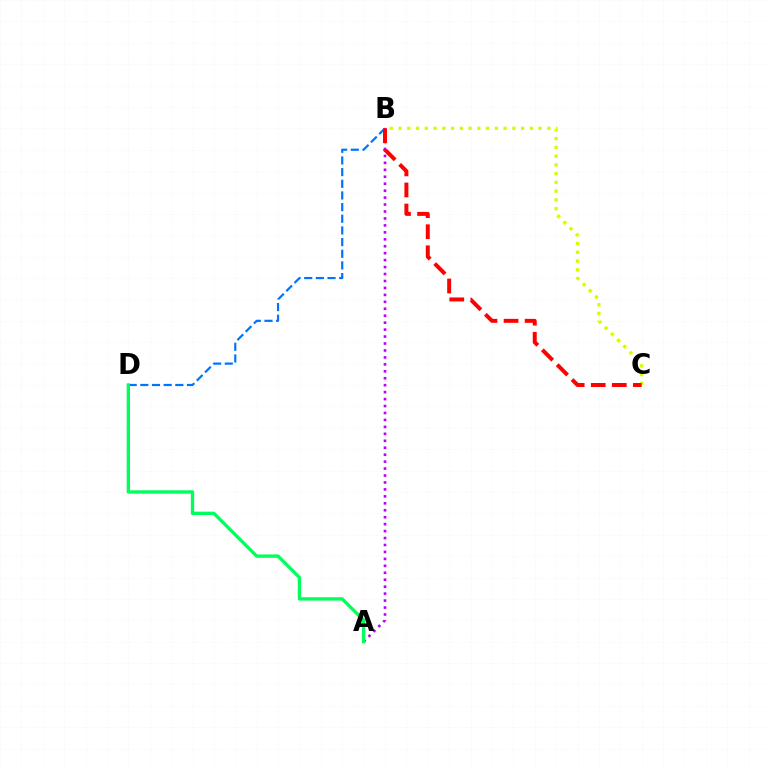{('B', 'D'): [{'color': '#0074ff', 'line_style': 'dashed', 'thickness': 1.58}], ('A', 'B'): [{'color': '#b900ff', 'line_style': 'dotted', 'thickness': 1.89}], ('B', 'C'): [{'color': '#d1ff00', 'line_style': 'dotted', 'thickness': 2.38}, {'color': '#ff0000', 'line_style': 'dashed', 'thickness': 2.86}], ('A', 'D'): [{'color': '#00ff5c', 'line_style': 'solid', 'thickness': 2.4}]}